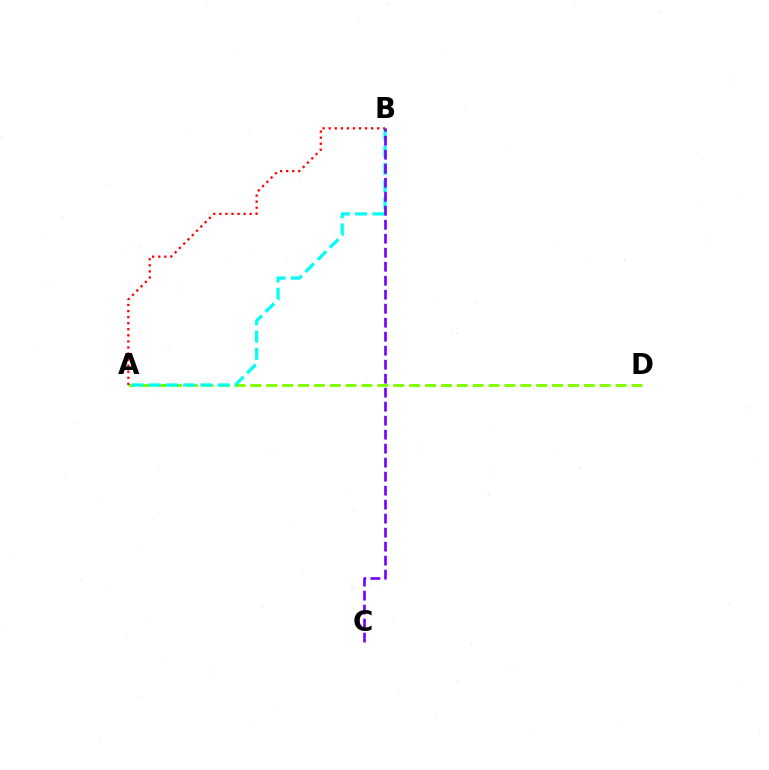{('A', 'D'): [{'color': '#84ff00', 'line_style': 'dashed', 'thickness': 2.16}], ('A', 'B'): [{'color': '#00fff6', 'line_style': 'dashed', 'thickness': 2.34}, {'color': '#ff0000', 'line_style': 'dotted', 'thickness': 1.65}], ('B', 'C'): [{'color': '#7200ff', 'line_style': 'dashed', 'thickness': 1.9}]}